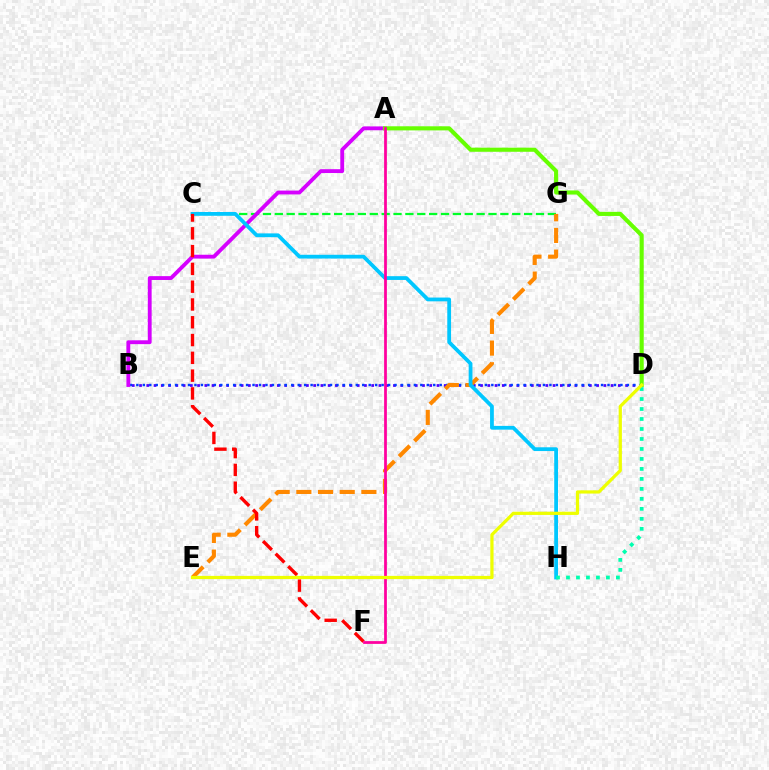{('B', 'D'): [{'color': '#4f00ff', 'line_style': 'dotted', 'thickness': 1.97}, {'color': '#003fff', 'line_style': 'dotted', 'thickness': 1.75}], ('C', 'G'): [{'color': '#00ff27', 'line_style': 'dashed', 'thickness': 1.61}], ('E', 'G'): [{'color': '#ff8800', 'line_style': 'dashed', 'thickness': 2.95}], ('A', 'B'): [{'color': '#d600ff', 'line_style': 'solid', 'thickness': 2.76}], ('A', 'D'): [{'color': '#66ff00', 'line_style': 'solid', 'thickness': 2.96}], ('C', 'H'): [{'color': '#00c7ff', 'line_style': 'solid', 'thickness': 2.72}], ('D', 'H'): [{'color': '#00ffaf', 'line_style': 'dotted', 'thickness': 2.71}], ('C', 'F'): [{'color': '#ff0000', 'line_style': 'dashed', 'thickness': 2.42}], ('A', 'F'): [{'color': '#ff00a0', 'line_style': 'solid', 'thickness': 1.99}], ('D', 'E'): [{'color': '#eeff00', 'line_style': 'solid', 'thickness': 2.33}]}